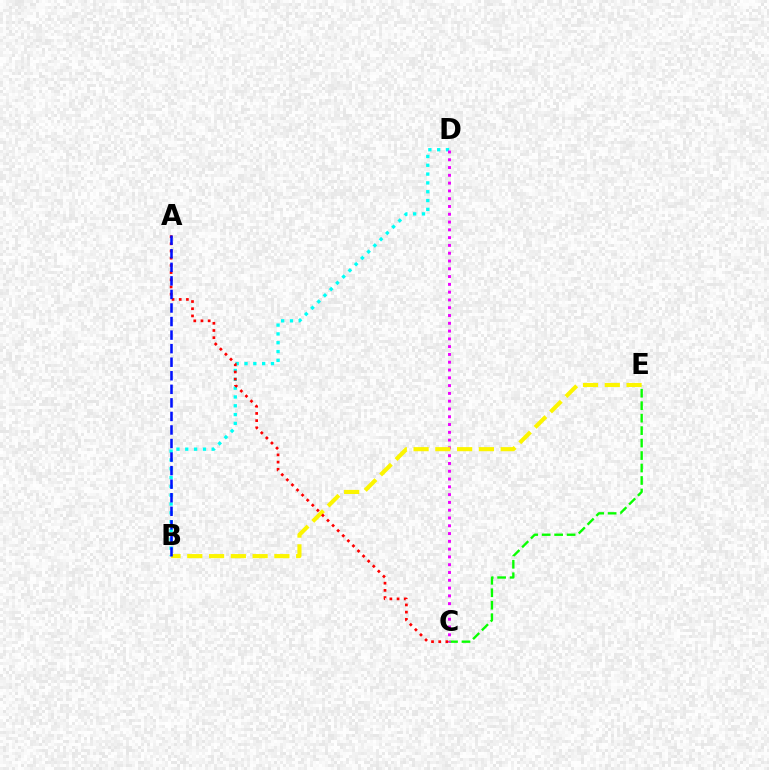{('C', 'E'): [{'color': '#08ff00', 'line_style': 'dashed', 'thickness': 1.69}], ('B', 'D'): [{'color': '#00fff6', 'line_style': 'dotted', 'thickness': 2.4}], ('C', 'D'): [{'color': '#ee00ff', 'line_style': 'dotted', 'thickness': 2.12}], ('B', 'E'): [{'color': '#fcf500', 'line_style': 'dashed', 'thickness': 2.96}], ('A', 'C'): [{'color': '#ff0000', 'line_style': 'dotted', 'thickness': 1.95}], ('A', 'B'): [{'color': '#0010ff', 'line_style': 'dashed', 'thickness': 1.84}]}